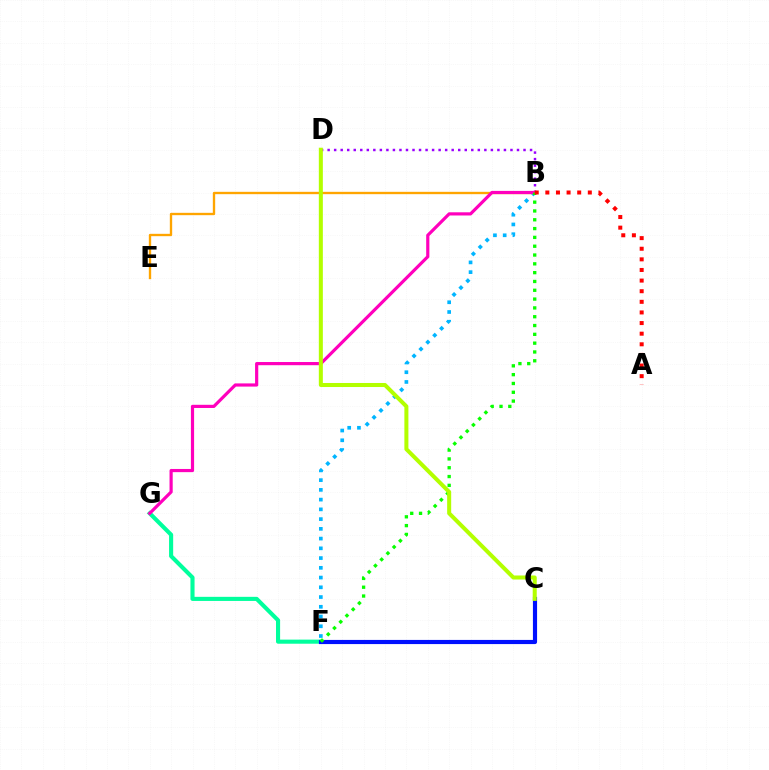{('F', 'G'): [{'color': '#00ff9d', 'line_style': 'solid', 'thickness': 2.95}], ('B', 'D'): [{'color': '#9b00ff', 'line_style': 'dotted', 'thickness': 1.77}], ('C', 'F'): [{'color': '#0010ff', 'line_style': 'solid', 'thickness': 2.99}], ('B', 'F'): [{'color': '#00b5ff', 'line_style': 'dotted', 'thickness': 2.65}, {'color': '#08ff00', 'line_style': 'dotted', 'thickness': 2.39}], ('B', 'E'): [{'color': '#ffa500', 'line_style': 'solid', 'thickness': 1.69}], ('B', 'G'): [{'color': '#ff00bd', 'line_style': 'solid', 'thickness': 2.29}], ('C', 'D'): [{'color': '#b3ff00', 'line_style': 'solid', 'thickness': 2.9}], ('A', 'B'): [{'color': '#ff0000', 'line_style': 'dotted', 'thickness': 2.88}]}